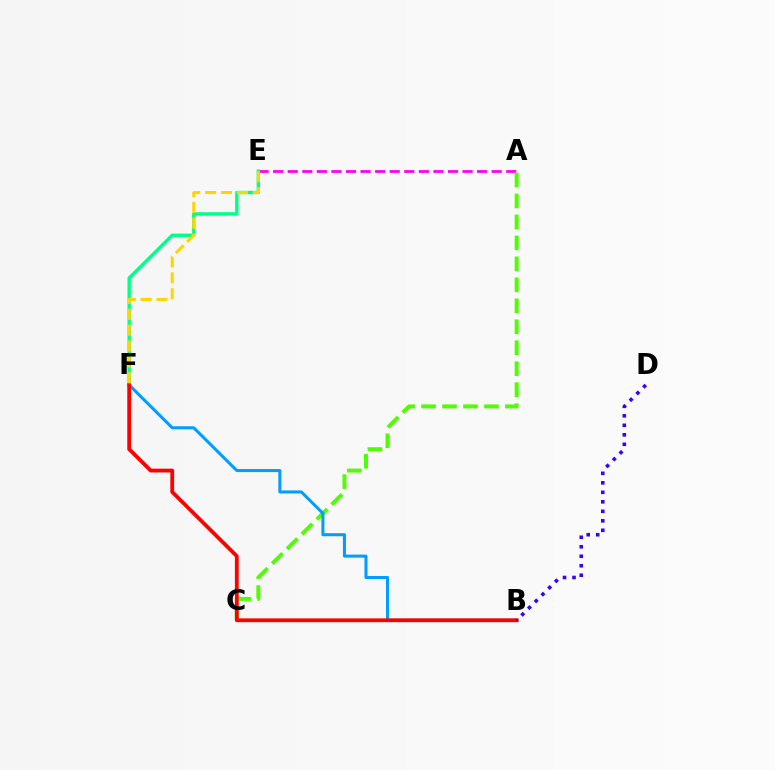{('A', 'E'): [{'color': '#ff00ed', 'line_style': 'dashed', 'thickness': 1.98}], ('A', 'C'): [{'color': '#4fff00', 'line_style': 'dashed', 'thickness': 2.85}], ('E', 'F'): [{'color': '#00ff86', 'line_style': 'solid', 'thickness': 2.42}, {'color': '#ffd500', 'line_style': 'dashed', 'thickness': 2.16}], ('B', 'F'): [{'color': '#009eff', 'line_style': 'solid', 'thickness': 2.18}, {'color': '#ff0000', 'line_style': 'solid', 'thickness': 2.73}], ('B', 'D'): [{'color': '#3700ff', 'line_style': 'dotted', 'thickness': 2.58}]}